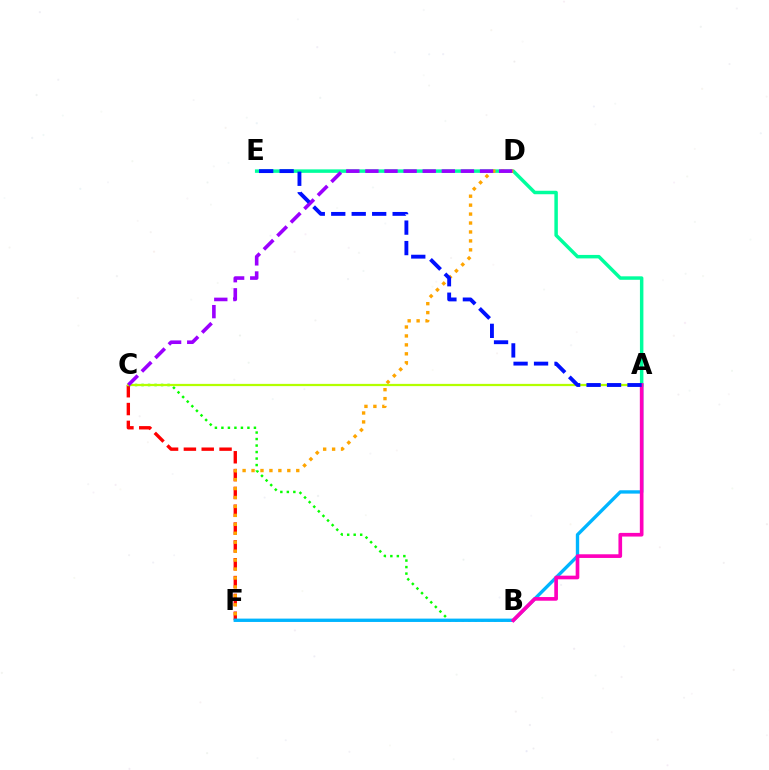{('C', 'F'): [{'color': '#ff0000', 'line_style': 'dashed', 'thickness': 2.42}], ('A', 'E'): [{'color': '#00ff9d', 'line_style': 'solid', 'thickness': 2.5}, {'color': '#0010ff', 'line_style': 'dashed', 'thickness': 2.78}], ('B', 'C'): [{'color': '#08ff00', 'line_style': 'dotted', 'thickness': 1.77}], ('D', 'F'): [{'color': '#ffa500', 'line_style': 'dotted', 'thickness': 2.43}], ('A', 'C'): [{'color': '#b3ff00', 'line_style': 'solid', 'thickness': 1.61}], ('A', 'F'): [{'color': '#00b5ff', 'line_style': 'solid', 'thickness': 2.41}], ('A', 'B'): [{'color': '#ff00bd', 'line_style': 'solid', 'thickness': 2.64}], ('C', 'D'): [{'color': '#9b00ff', 'line_style': 'dashed', 'thickness': 2.6}]}